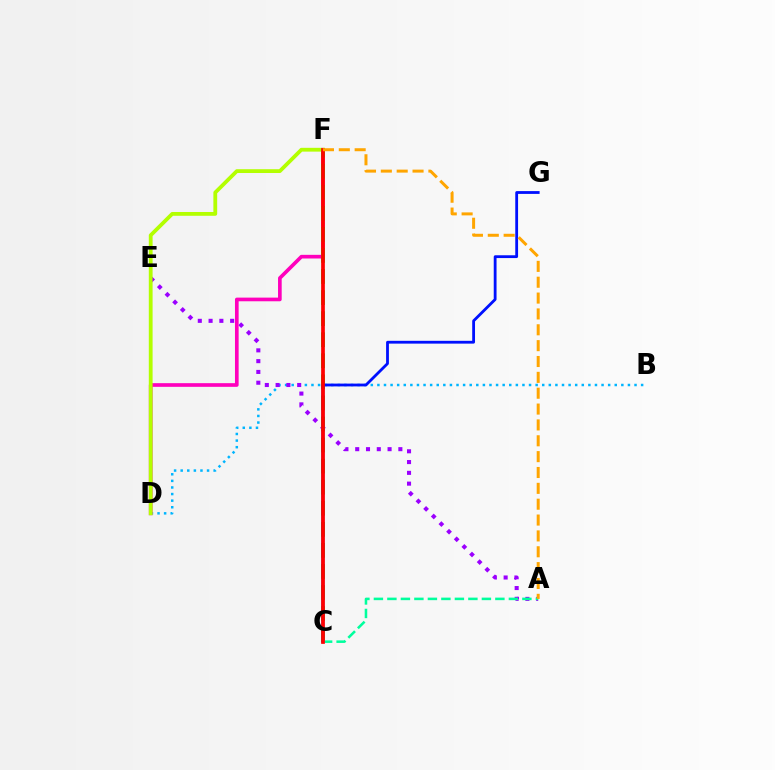{('B', 'D'): [{'color': '#00b5ff', 'line_style': 'dotted', 'thickness': 1.79}], ('A', 'E'): [{'color': '#9b00ff', 'line_style': 'dotted', 'thickness': 2.93}], ('D', 'F'): [{'color': '#ff00bd', 'line_style': 'solid', 'thickness': 2.64}, {'color': '#b3ff00', 'line_style': 'solid', 'thickness': 2.73}], ('C', 'F'): [{'color': '#08ff00', 'line_style': 'dashed', 'thickness': 2.86}, {'color': '#ff0000', 'line_style': 'solid', 'thickness': 2.67}], ('C', 'G'): [{'color': '#0010ff', 'line_style': 'solid', 'thickness': 2.02}], ('A', 'C'): [{'color': '#00ff9d', 'line_style': 'dashed', 'thickness': 1.83}], ('A', 'F'): [{'color': '#ffa500', 'line_style': 'dashed', 'thickness': 2.15}]}